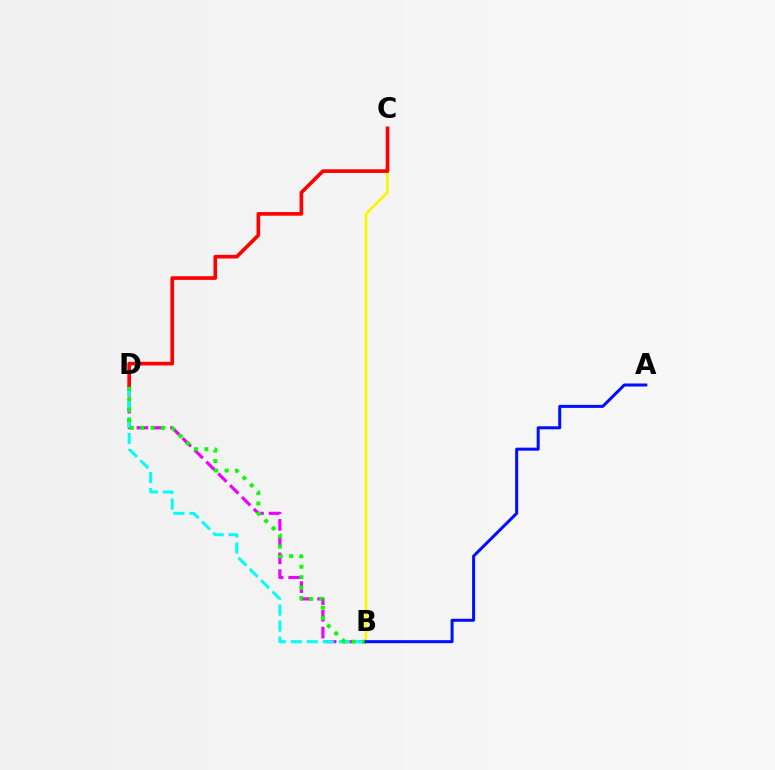{('B', 'D'): [{'color': '#ee00ff', 'line_style': 'dashed', 'thickness': 2.28}, {'color': '#00fff6', 'line_style': 'dashed', 'thickness': 2.17}, {'color': '#08ff00', 'line_style': 'dotted', 'thickness': 2.83}], ('B', 'C'): [{'color': '#fcf500', 'line_style': 'solid', 'thickness': 1.92}], ('C', 'D'): [{'color': '#ff0000', 'line_style': 'solid', 'thickness': 2.62}], ('A', 'B'): [{'color': '#0010ff', 'line_style': 'solid', 'thickness': 2.17}]}